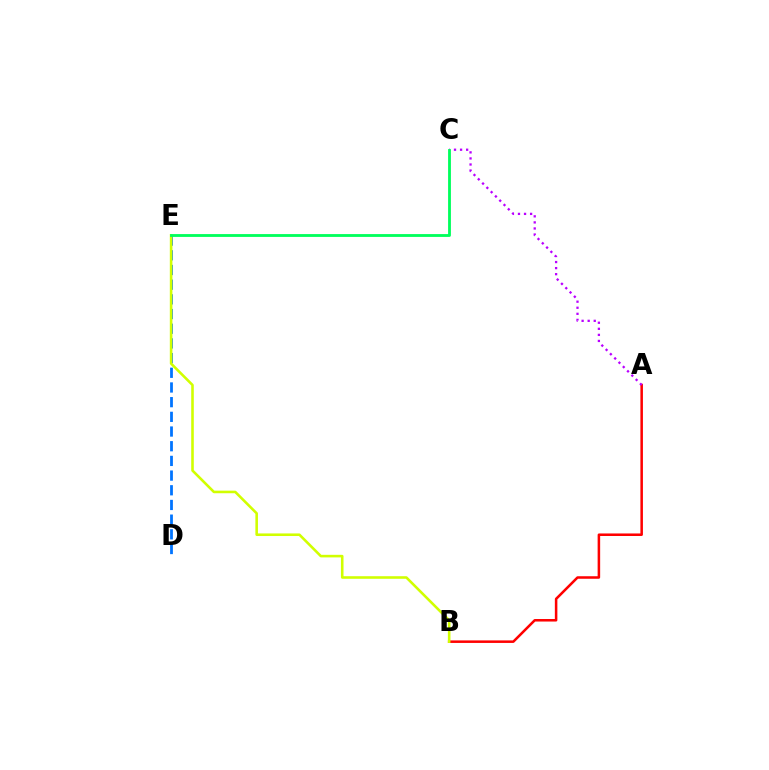{('D', 'E'): [{'color': '#0074ff', 'line_style': 'dashed', 'thickness': 1.99}], ('A', 'B'): [{'color': '#ff0000', 'line_style': 'solid', 'thickness': 1.82}], ('B', 'E'): [{'color': '#d1ff00', 'line_style': 'solid', 'thickness': 1.86}], ('A', 'C'): [{'color': '#b900ff', 'line_style': 'dotted', 'thickness': 1.65}], ('C', 'E'): [{'color': '#00ff5c', 'line_style': 'solid', 'thickness': 2.03}]}